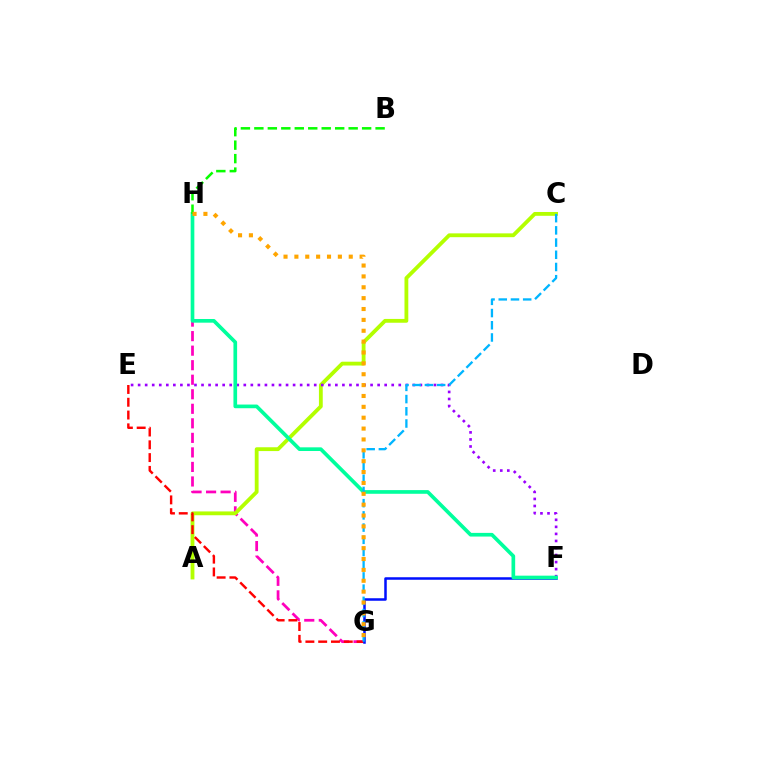{('G', 'H'): [{'color': '#ff00bd', 'line_style': 'dashed', 'thickness': 1.97}, {'color': '#ffa500', 'line_style': 'dotted', 'thickness': 2.95}], ('A', 'C'): [{'color': '#b3ff00', 'line_style': 'solid', 'thickness': 2.75}], ('E', 'G'): [{'color': '#ff0000', 'line_style': 'dashed', 'thickness': 1.74}], ('F', 'G'): [{'color': '#0010ff', 'line_style': 'solid', 'thickness': 1.81}], ('E', 'F'): [{'color': '#9b00ff', 'line_style': 'dotted', 'thickness': 1.91}], ('F', 'H'): [{'color': '#00ff9d', 'line_style': 'solid', 'thickness': 2.65}], ('C', 'G'): [{'color': '#00b5ff', 'line_style': 'dashed', 'thickness': 1.66}], ('B', 'H'): [{'color': '#08ff00', 'line_style': 'dashed', 'thickness': 1.83}]}